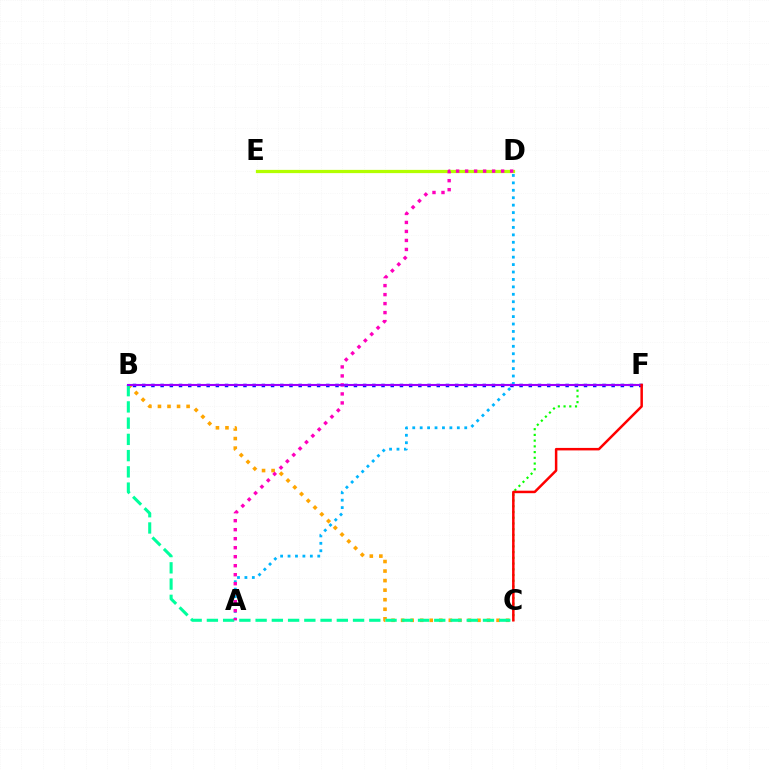{('B', 'C'): [{'color': '#ffa500', 'line_style': 'dotted', 'thickness': 2.59}, {'color': '#00ff9d', 'line_style': 'dashed', 'thickness': 2.21}], ('C', 'F'): [{'color': '#08ff00', 'line_style': 'dotted', 'thickness': 1.56}, {'color': '#ff0000', 'line_style': 'solid', 'thickness': 1.8}], ('D', 'E'): [{'color': '#b3ff00', 'line_style': 'solid', 'thickness': 2.34}], ('B', 'F'): [{'color': '#0010ff', 'line_style': 'dotted', 'thickness': 2.5}, {'color': '#9b00ff', 'line_style': 'solid', 'thickness': 1.52}], ('A', 'D'): [{'color': '#00b5ff', 'line_style': 'dotted', 'thickness': 2.02}, {'color': '#ff00bd', 'line_style': 'dotted', 'thickness': 2.45}]}